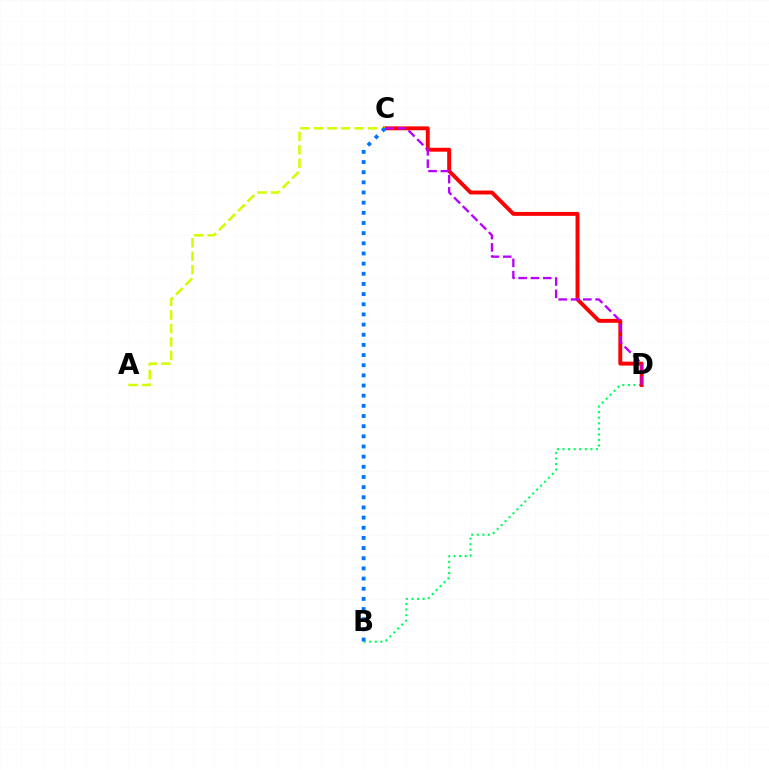{('B', 'D'): [{'color': '#00ff5c', 'line_style': 'dotted', 'thickness': 1.51}], ('C', 'D'): [{'color': '#ff0000', 'line_style': 'solid', 'thickness': 2.81}, {'color': '#b900ff', 'line_style': 'dashed', 'thickness': 1.67}], ('A', 'C'): [{'color': '#d1ff00', 'line_style': 'dashed', 'thickness': 1.84}], ('B', 'C'): [{'color': '#0074ff', 'line_style': 'dotted', 'thickness': 2.76}]}